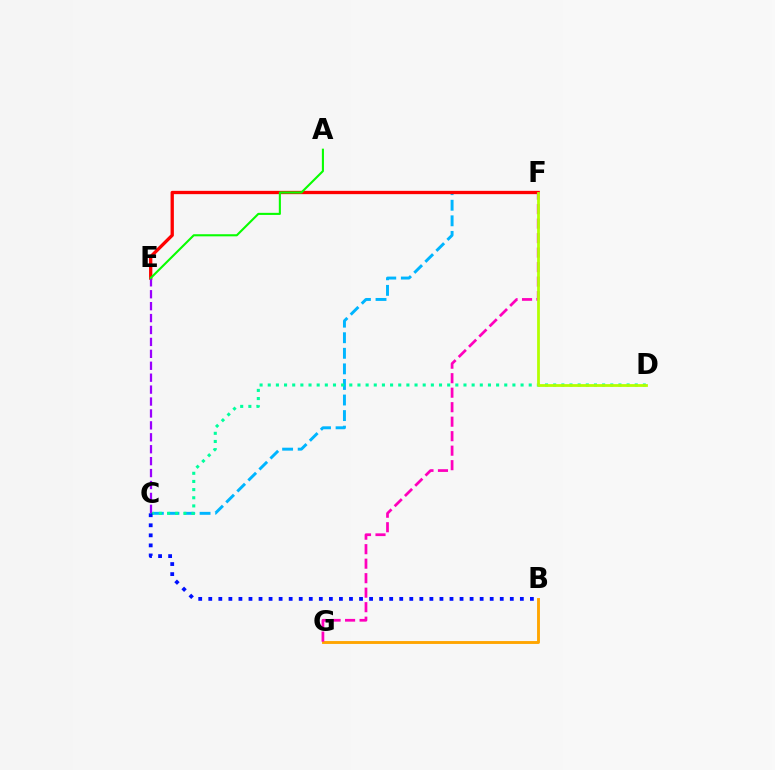{('C', 'F'): [{'color': '#00b5ff', 'line_style': 'dashed', 'thickness': 2.12}], ('C', 'D'): [{'color': '#00ff9d', 'line_style': 'dotted', 'thickness': 2.22}], ('E', 'F'): [{'color': '#ff0000', 'line_style': 'solid', 'thickness': 2.38}], ('B', 'G'): [{'color': '#ffa500', 'line_style': 'solid', 'thickness': 2.07}], ('F', 'G'): [{'color': '#ff00bd', 'line_style': 'dashed', 'thickness': 1.97}], ('C', 'E'): [{'color': '#9b00ff', 'line_style': 'dashed', 'thickness': 1.62}], ('B', 'C'): [{'color': '#0010ff', 'line_style': 'dotted', 'thickness': 2.73}], ('A', 'E'): [{'color': '#08ff00', 'line_style': 'solid', 'thickness': 1.51}], ('D', 'F'): [{'color': '#b3ff00', 'line_style': 'solid', 'thickness': 2.0}]}